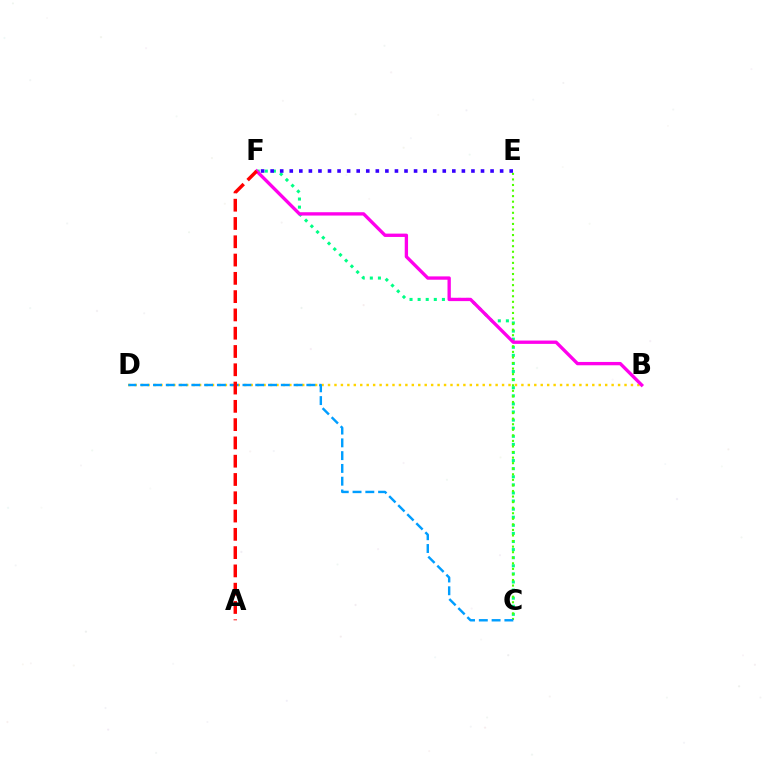{('B', 'D'): [{'color': '#ffd500', 'line_style': 'dotted', 'thickness': 1.75}], ('C', 'F'): [{'color': '#00ff86', 'line_style': 'dotted', 'thickness': 2.2}], ('C', 'E'): [{'color': '#4fff00', 'line_style': 'dotted', 'thickness': 1.51}], ('B', 'F'): [{'color': '#ff00ed', 'line_style': 'solid', 'thickness': 2.4}], ('C', 'D'): [{'color': '#009eff', 'line_style': 'dashed', 'thickness': 1.74}], ('E', 'F'): [{'color': '#3700ff', 'line_style': 'dotted', 'thickness': 2.6}], ('A', 'F'): [{'color': '#ff0000', 'line_style': 'dashed', 'thickness': 2.48}]}